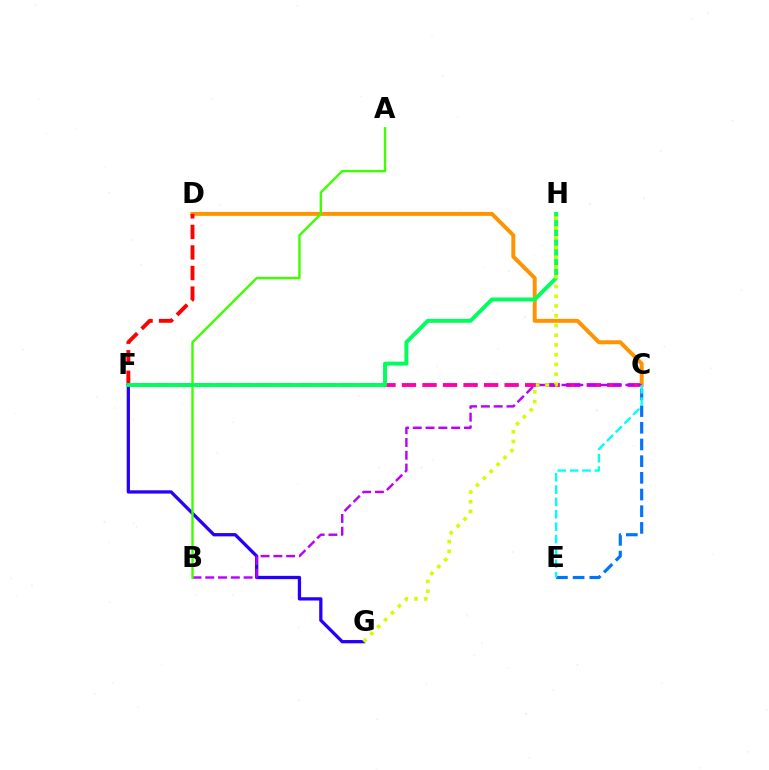{('C', 'F'): [{'color': '#ff00ac', 'line_style': 'dashed', 'thickness': 2.79}], ('C', 'D'): [{'color': '#ff9400', 'line_style': 'solid', 'thickness': 2.85}], ('D', 'F'): [{'color': '#ff0000', 'line_style': 'dashed', 'thickness': 2.79}], ('F', 'G'): [{'color': '#2500ff', 'line_style': 'solid', 'thickness': 2.35}], ('C', 'E'): [{'color': '#0074ff', 'line_style': 'dashed', 'thickness': 2.27}, {'color': '#00fff6', 'line_style': 'dashed', 'thickness': 1.68}], ('B', 'C'): [{'color': '#b900ff', 'line_style': 'dashed', 'thickness': 1.74}], ('A', 'B'): [{'color': '#3dff00', 'line_style': 'solid', 'thickness': 1.72}], ('F', 'H'): [{'color': '#00ff5c', 'line_style': 'solid', 'thickness': 2.83}], ('G', 'H'): [{'color': '#d1ff00', 'line_style': 'dotted', 'thickness': 2.65}]}